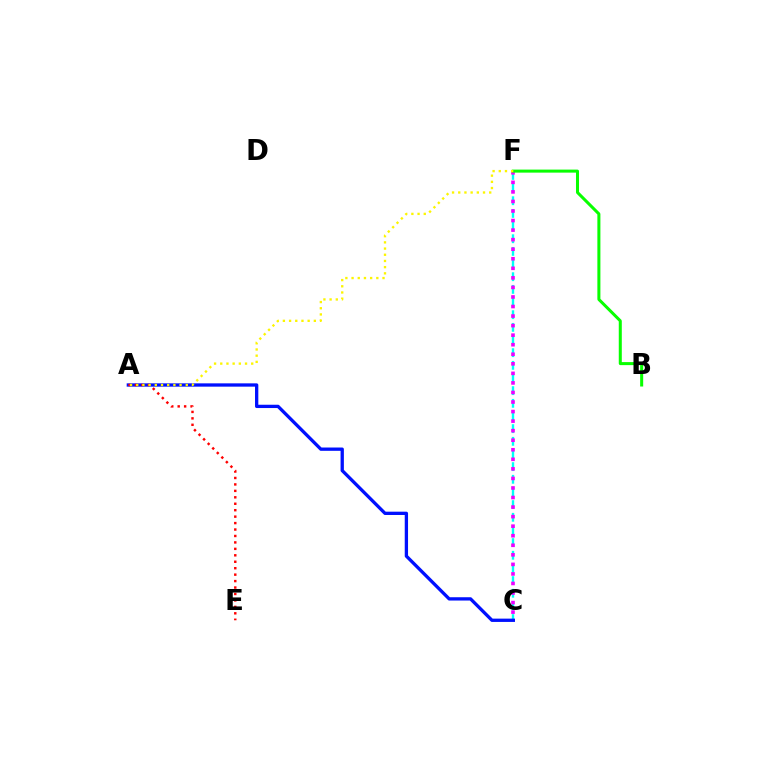{('C', 'F'): [{'color': '#00fff6', 'line_style': 'dashed', 'thickness': 1.72}, {'color': '#ee00ff', 'line_style': 'dotted', 'thickness': 2.59}], ('B', 'F'): [{'color': '#08ff00', 'line_style': 'solid', 'thickness': 2.18}], ('A', 'C'): [{'color': '#0010ff', 'line_style': 'solid', 'thickness': 2.38}], ('A', 'E'): [{'color': '#ff0000', 'line_style': 'dotted', 'thickness': 1.75}], ('A', 'F'): [{'color': '#fcf500', 'line_style': 'dotted', 'thickness': 1.68}]}